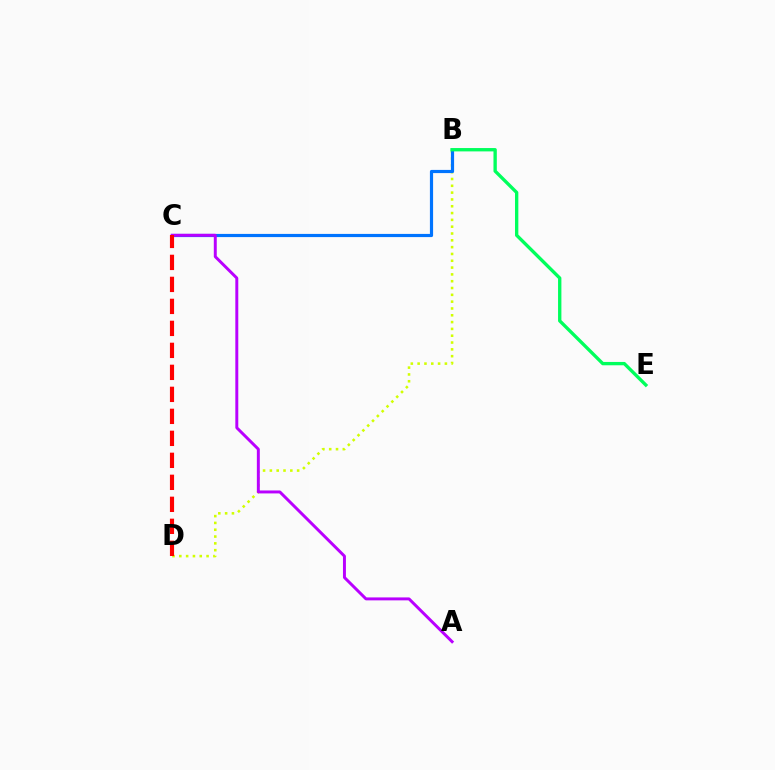{('B', 'D'): [{'color': '#d1ff00', 'line_style': 'dotted', 'thickness': 1.85}], ('B', 'C'): [{'color': '#0074ff', 'line_style': 'solid', 'thickness': 2.29}], ('B', 'E'): [{'color': '#00ff5c', 'line_style': 'solid', 'thickness': 2.41}], ('A', 'C'): [{'color': '#b900ff', 'line_style': 'solid', 'thickness': 2.13}], ('C', 'D'): [{'color': '#ff0000', 'line_style': 'dashed', 'thickness': 2.99}]}